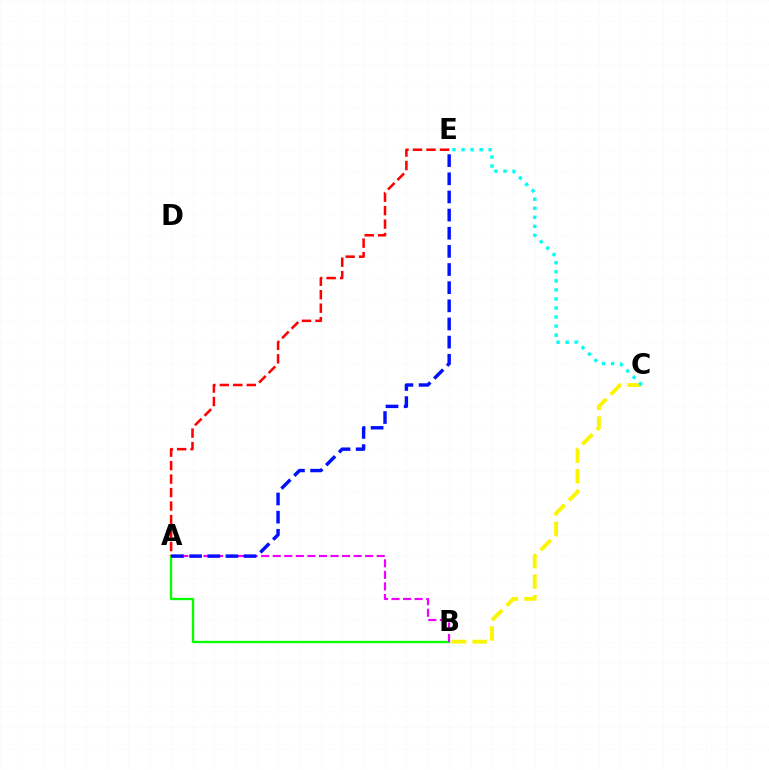{('A', 'B'): [{'color': '#08ff00', 'line_style': 'solid', 'thickness': 1.67}, {'color': '#ee00ff', 'line_style': 'dashed', 'thickness': 1.57}], ('B', 'C'): [{'color': '#fcf500', 'line_style': 'dashed', 'thickness': 2.79}], ('A', 'E'): [{'color': '#ff0000', 'line_style': 'dashed', 'thickness': 1.83}, {'color': '#0010ff', 'line_style': 'dashed', 'thickness': 2.47}], ('C', 'E'): [{'color': '#00fff6', 'line_style': 'dotted', 'thickness': 2.46}]}